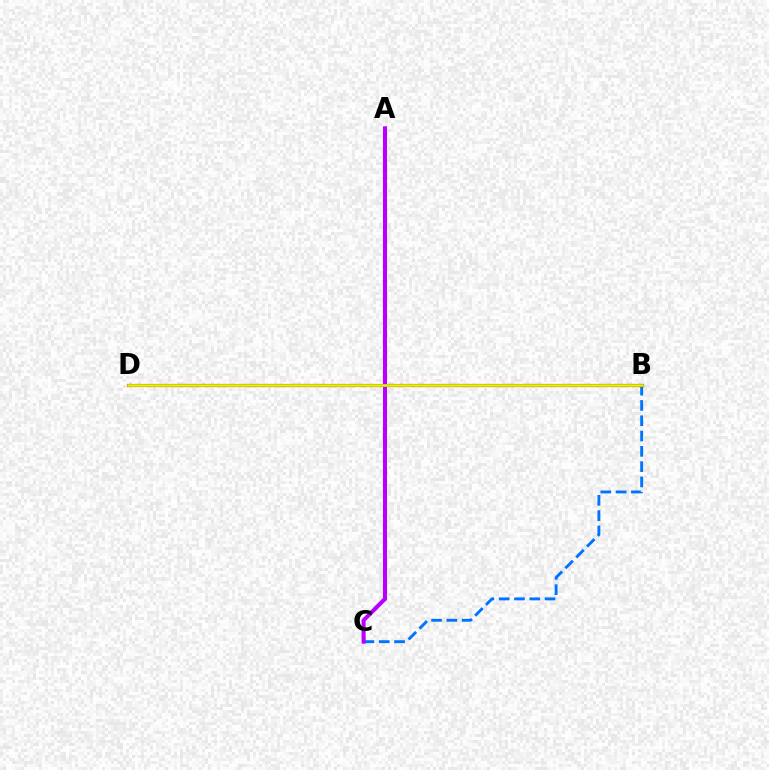{('B', 'C'): [{'color': '#0074ff', 'line_style': 'dashed', 'thickness': 2.08}], ('B', 'D'): [{'color': '#ff0000', 'line_style': 'solid', 'thickness': 2.27}, {'color': '#d1ff00', 'line_style': 'solid', 'thickness': 1.86}], ('A', 'C'): [{'color': '#00ff5c', 'line_style': 'solid', 'thickness': 1.62}, {'color': '#b900ff', 'line_style': 'solid', 'thickness': 2.92}]}